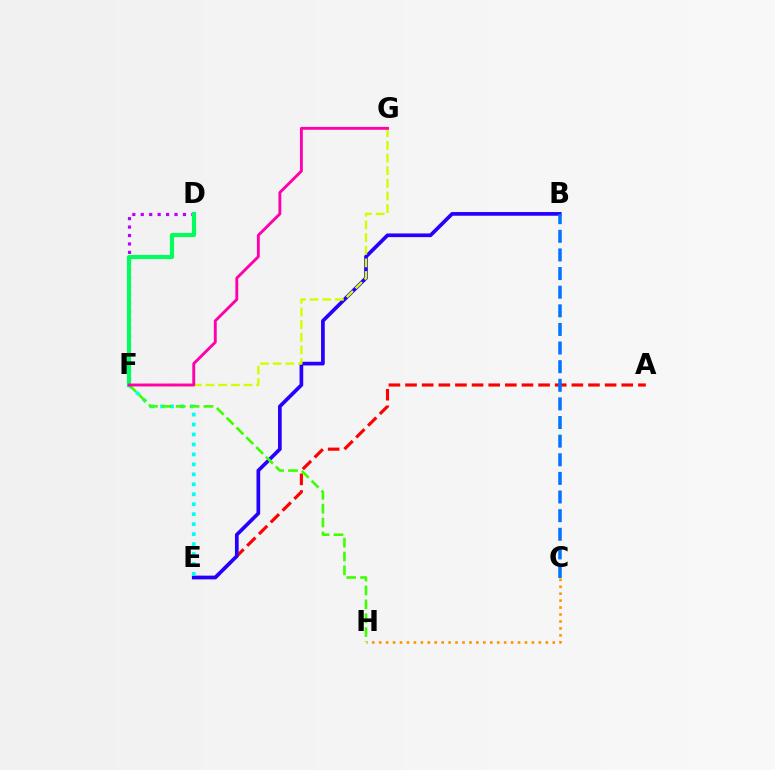{('A', 'E'): [{'color': '#ff0000', 'line_style': 'dashed', 'thickness': 2.26}], ('D', 'F'): [{'color': '#b900ff', 'line_style': 'dotted', 'thickness': 2.29}, {'color': '#00ff5c', 'line_style': 'solid', 'thickness': 2.98}], ('B', 'E'): [{'color': '#2500ff', 'line_style': 'solid', 'thickness': 2.66}], ('B', 'C'): [{'color': '#0074ff', 'line_style': 'dashed', 'thickness': 2.53}], ('F', 'G'): [{'color': '#d1ff00', 'line_style': 'dashed', 'thickness': 1.72}, {'color': '#ff00ac', 'line_style': 'solid', 'thickness': 2.07}], ('E', 'F'): [{'color': '#00fff6', 'line_style': 'dotted', 'thickness': 2.71}], ('C', 'H'): [{'color': '#ff9400', 'line_style': 'dotted', 'thickness': 1.89}], ('F', 'H'): [{'color': '#3dff00', 'line_style': 'dashed', 'thickness': 1.88}]}